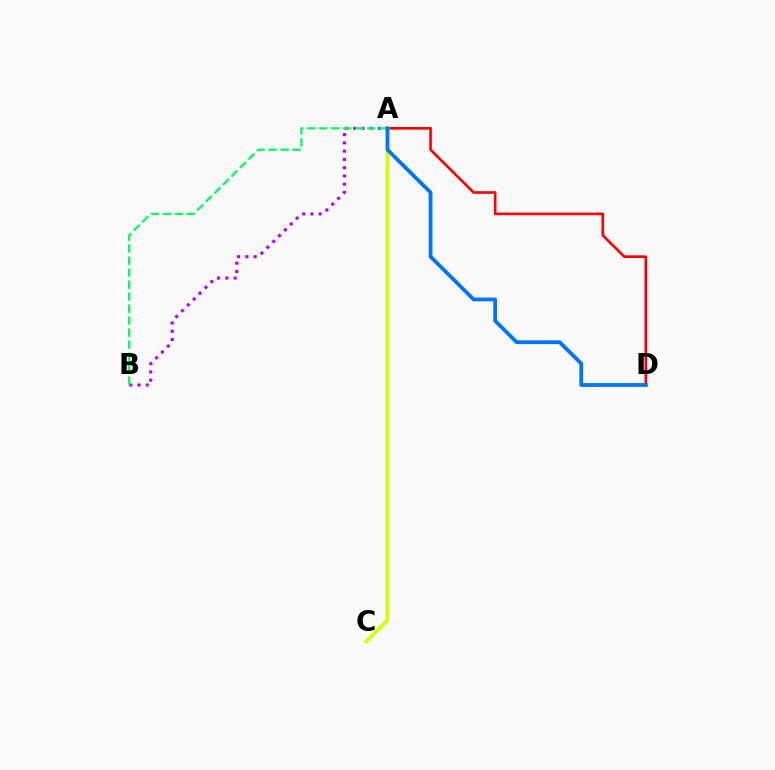{('A', 'D'): [{'color': '#ff0000', 'line_style': 'solid', 'thickness': 1.91}, {'color': '#0074ff', 'line_style': 'solid', 'thickness': 2.72}], ('A', 'B'): [{'color': '#b900ff', 'line_style': 'dotted', 'thickness': 2.25}, {'color': '#00ff5c', 'line_style': 'dashed', 'thickness': 1.63}], ('A', 'C'): [{'color': '#d1ff00', 'line_style': 'solid', 'thickness': 2.65}]}